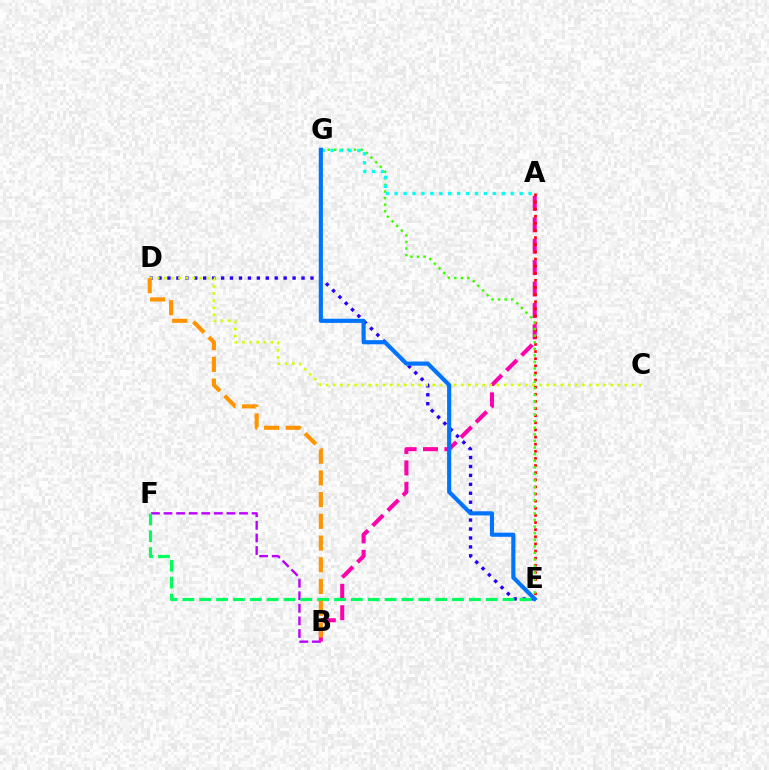{('B', 'F'): [{'color': '#b900ff', 'line_style': 'dashed', 'thickness': 1.71}], ('A', 'B'): [{'color': '#ff00ac', 'line_style': 'dashed', 'thickness': 2.91}], ('D', 'E'): [{'color': '#2500ff', 'line_style': 'dotted', 'thickness': 2.43}], ('C', 'D'): [{'color': '#d1ff00', 'line_style': 'dotted', 'thickness': 1.93}], ('A', 'E'): [{'color': '#ff0000', 'line_style': 'dotted', 'thickness': 1.94}], ('E', 'G'): [{'color': '#3dff00', 'line_style': 'dotted', 'thickness': 1.79}, {'color': '#0074ff', 'line_style': 'solid', 'thickness': 2.98}], ('E', 'F'): [{'color': '#00ff5c', 'line_style': 'dashed', 'thickness': 2.29}], ('A', 'G'): [{'color': '#00fff6', 'line_style': 'dotted', 'thickness': 2.42}], ('B', 'D'): [{'color': '#ff9400', 'line_style': 'dashed', 'thickness': 2.95}]}